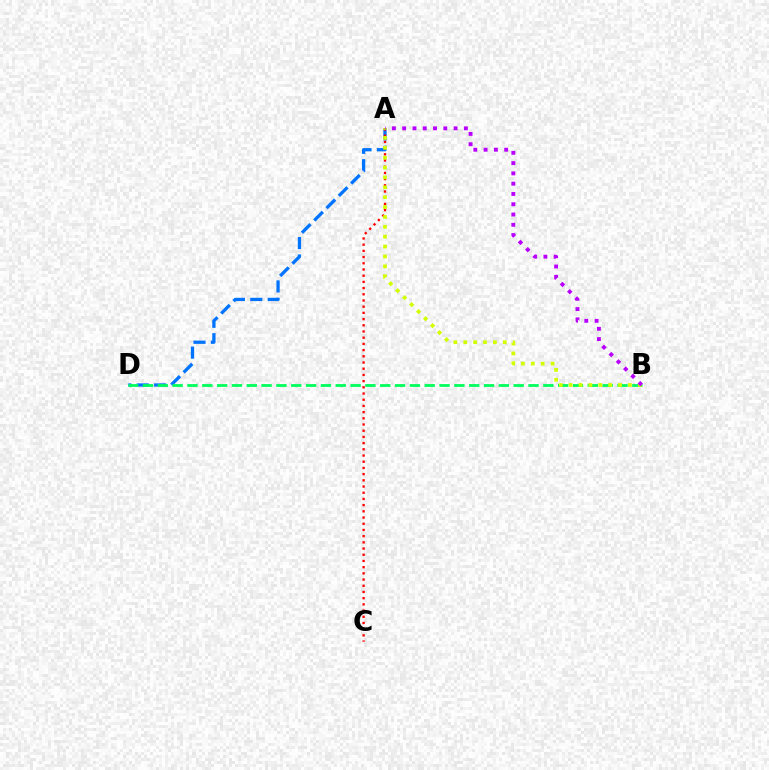{('A', 'D'): [{'color': '#0074ff', 'line_style': 'dashed', 'thickness': 2.36}], ('A', 'C'): [{'color': '#ff0000', 'line_style': 'dotted', 'thickness': 1.68}], ('B', 'D'): [{'color': '#00ff5c', 'line_style': 'dashed', 'thickness': 2.01}], ('A', 'B'): [{'color': '#d1ff00', 'line_style': 'dotted', 'thickness': 2.68}, {'color': '#b900ff', 'line_style': 'dotted', 'thickness': 2.79}]}